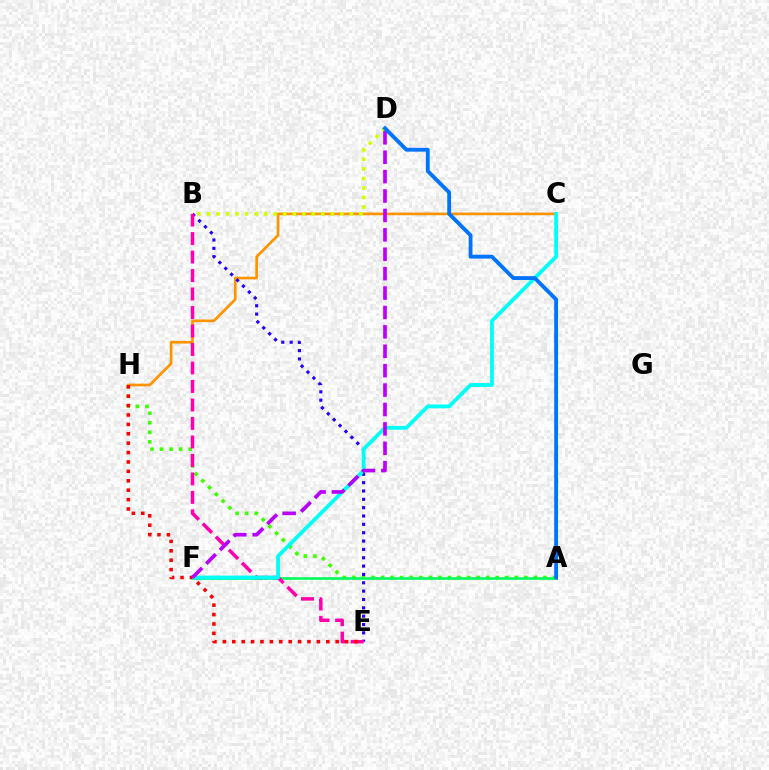{('C', 'H'): [{'color': '#ff9400', 'line_style': 'solid', 'thickness': 1.94}], ('A', 'H'): [{'color': '#3dff00', 'line_style': 'dotted', 'thickness': 2.6}], ('B', 'D'): [{'color': '#d1ff00', 'line_style': 'dotted', 'thickness': 2.59}], ('A', 'F'): [{'color': '#00ff5c', 'line_style': 'solid', 'thickness': 1.89}], ('B', 'E'): [{'color': '#2500ff', 'line_style': 'dotted', 'thickness': 2.27}, {'color': '#ff00ac', 'line_style': 'dashed', 'thickness': 2.51}], ('C', 'F'): [{'color': '#00fff6', 'line_style': 'solid', 'thickness': 2.74}], ('E', 'H'): [{'color': '#ff0000', 'line_style': 'dotted', 'thickness': 2.55}], ('D', 'F'): [{'color': '#b900ff', 'line_style': 'dashed', 'thickness': 2.64}], ('A', 'D'): [{'color': '#0074ff', 'line_style': 'solid', 'thickness': 2.76}]}